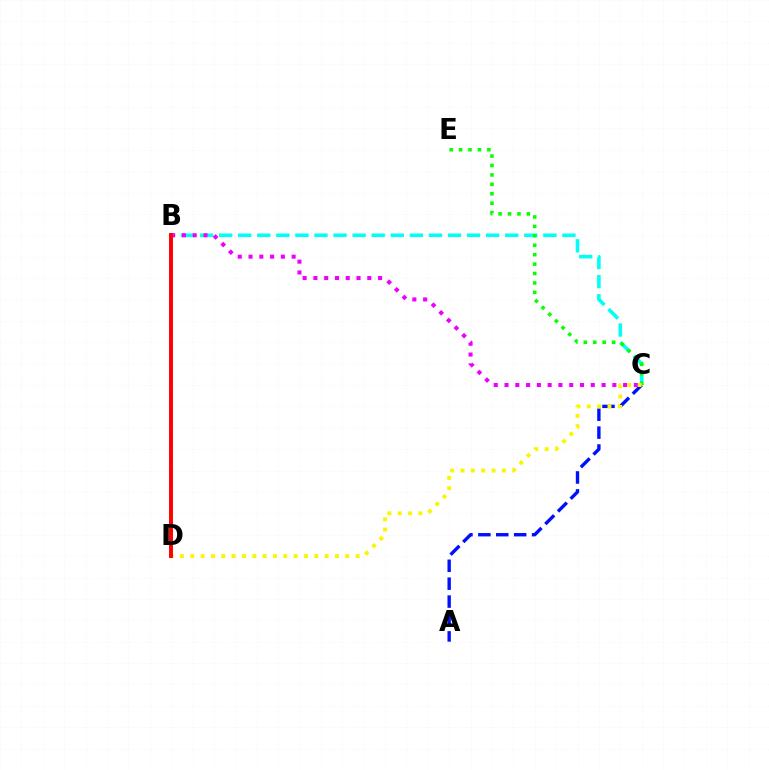{('B', 'C'): [{'color': '#00fff6', 'line_style': 'dashed', 'thickness': 2.59}, {'color': '#ee00ff', 'line_style': 'dotted', 'thickness': 2.93}], ('A', 'C'): [{'color': '#0010ff', 'line_style': 'dashed', 'thickness': 2.43}], ('C', 'E'): [{'color': '#08ff00', 'line_style': 'dotted', 'thickness': 2.56}], ('C', 'D'): [{'color': '#fcf500', 'line_style': 'dotted', 'thickness': 2.81}], ('B', 'D'): [{'color': '#ff0000', 'line_style': 'solid', 'thickness': 2.83}]}